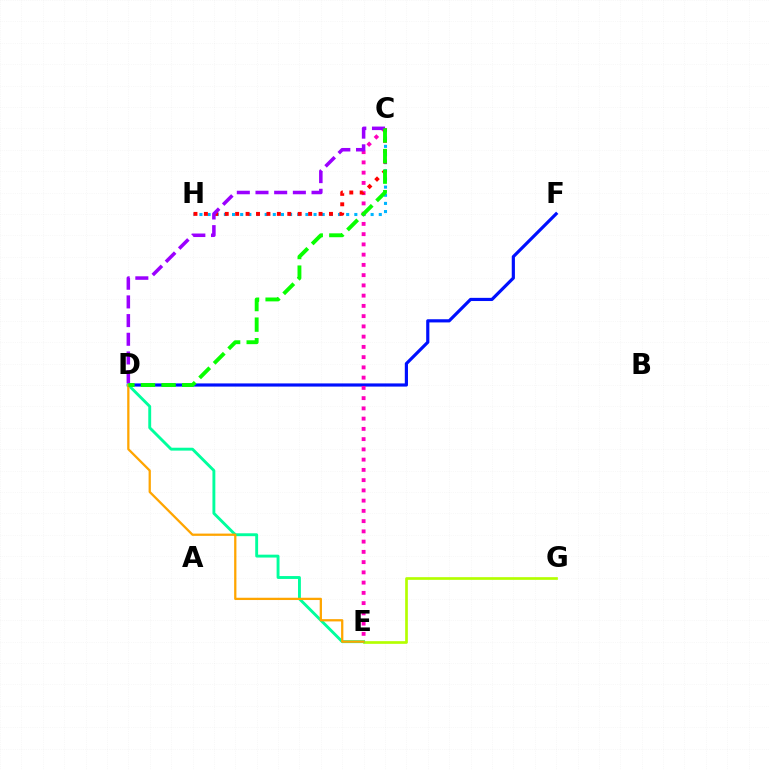{('E', 'G'): [{'color': '#b3ff00', 'line_style': 'solid', 'thickness': 1.93}], ('D', 'F'): [{'color': '#0010ff', 'line_style': 'solid', 'thickness': 2.29}], ('C', 'H'): [{'color': '#00b5ff', 'line_style': 'dotted', 'thickness': 2.21}, {'color': '#ff0000', 'line_style': 'dotted', 'thickness': 2.83}], ('D', 'E'): [{'color': '#00ff9d', 'line_style': 'solid', 'thickness': 2.08}, {'color': '#ffa500', 'line_style': 'solid', 'thickness': 1.64}], ('C', 'E'): [{'color': '#ff00bd', 'line_style': 'dotted', 'thickness': 2.78}], ('C', 'D'): [{'color': '#9b00ff', 'line_style': 'dashed', 'thickness': 2.54}, {'color': '#08ff00', 'line_style': 'dashed', 'thickness': 2.79}]}